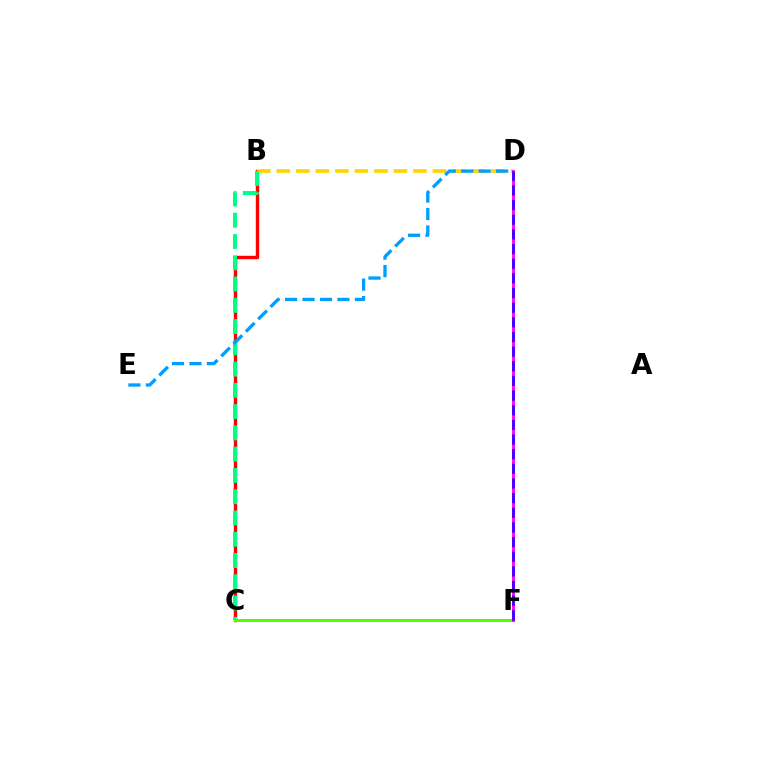{('B', 'C'): [{'color': '#ff0000', 'line_style': 'solid', 'thickness': 2.44}, {'color': '#00ff86', 'line_style': 'dashed', 'thickness': 2.89}], ('B', 'D'): [{'color': '#ffd500', 'line_style': 'dashed', 'thickness': 2.65}], ('C', 'F'): [{'color': '#4fff00', 'line_style': 'solid', 'thickness': 2.18}], ('D', 'F'): [{'color': '#ff00ed', 'line_style': 'solid', 'thickness': 2.03}, {'color': '#3700ff', 'line_style': 'dashed', 'thickness': 1.99}], ('D', 'E'): [{'color': '#009eff', 'line_style': 'dashed', 'thickness': 2.37}]}